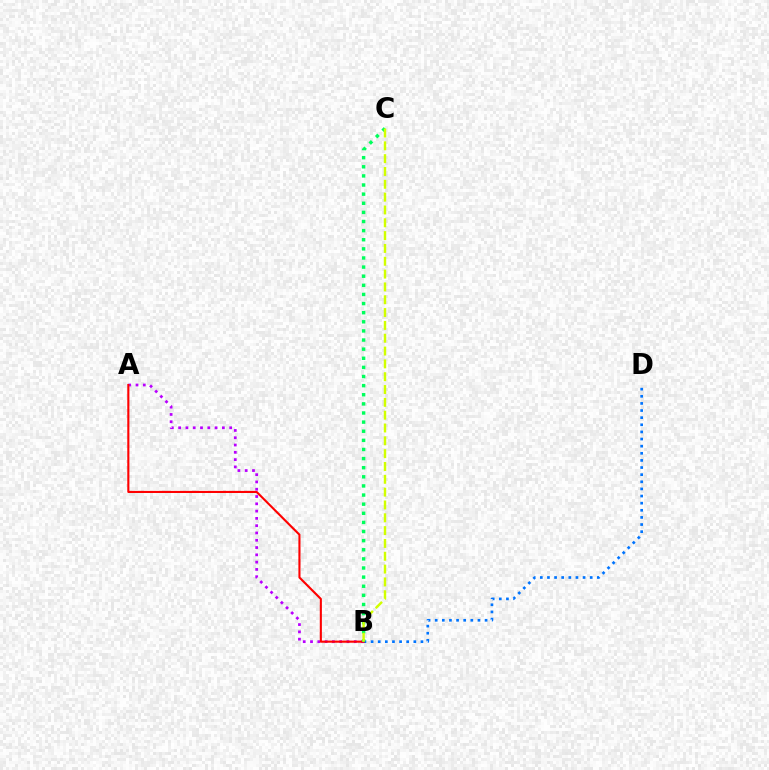{('B', 'D'): [{'color': '#0074ff', 'line_style': 'dotted', 'thickness': 1.94}], ('A', 'B'): [{'color': '#b900ff', 'line_style': 'dotted', 'thickness': 1.98}, {'color': '#ff0000', 'line_style': 'solid', 'thickness': 1.52}], ('B', 'C'): [{'color': '#00ff5c', 'line_style': 'dotted', 'thickness': 2.48}, {'color': '#d1ff00', 'line_style': 'dashed', 'thickness': 1.74}]}